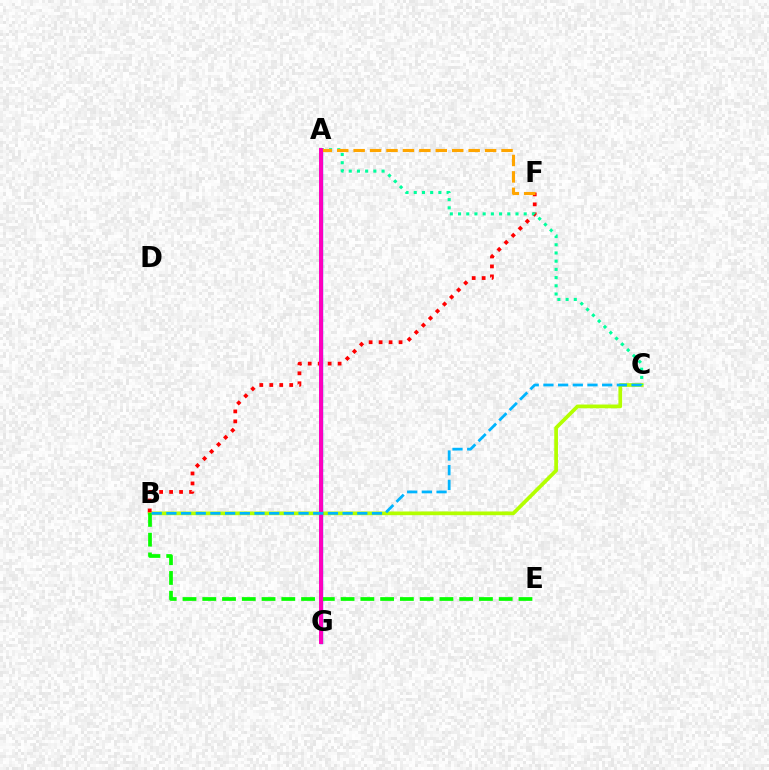{('B', 'C'): [{'color': '#b3ff00', 'line_style': 'solid', 'thickness': 2.68}, {'color': '#00b5ff', 'line_style': 'dashed', 'thickness': 2.0}], ('A', 'G'): [{'color': '#0010ff', 'line_style': 'solid', 'thickness': 2.38}, {'color': '#9b00ff', 'line_style': 'dotted', 'thickness': 1.67}, {'color': '#ff00bd', 'line_style': 'solid', 'thickness': 2.84}], ('B', 'E'): [{'color': '#08ff00', 'line_style': 'dashed', 'thickness': 2.68}], ('B', 'F'): [{'color': '#ff0000', 'line_style': 'dotted', 'thickness': 2.71}], ('A', 'C'): [{'color': '#00ff9d', 'line_style': 'dotted', 'thickness': 2.23}], ('A', 'F'): [{'color': '#ffa500', 'line_style': 'dashed', 'thickness': 2.23}]}